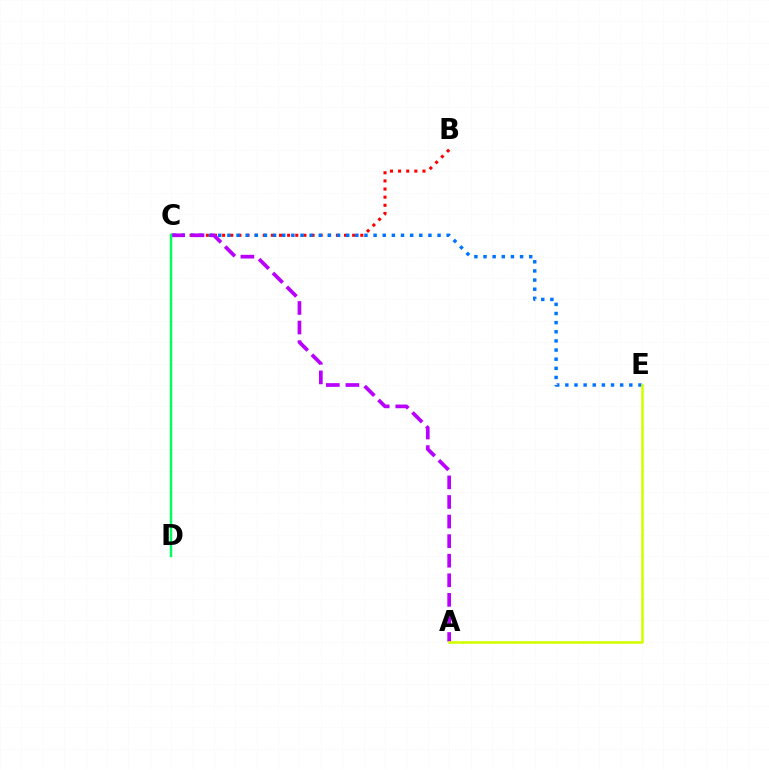{('B', 'C'): [{'color': '#ff0000', 'line_style': 'dotted', 'thickness': 2.21}], ('C', 'E'): [{'color': '#0074ff', 'line_style': 'dotted', 'thickness': 2.48}], ('A', 'C'): [{'color': '#b900ff', 'line_style': 'dashed', 'thickness': 2.66}], ('C', 'D'): [{'color': '#00ff5c', 'line_style': 'solid', 'thickness': 1.77}], ('A', 'E'): [{'color': '#d1ff00', 'line_style': 'solid', 'thickness': 1.87}]}